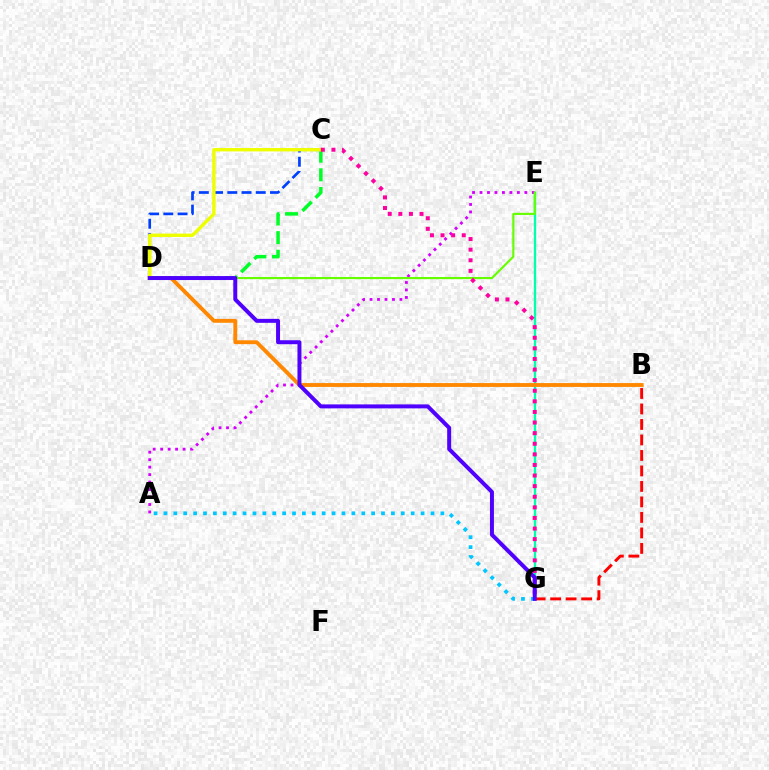{('E', 'G'): [{'color': '#00ffaf', 'line_style': 'solid', 'thickness': 1.68}], ('B', 'D'): [{'color': '#ff8800', 'line_style': 'solid', 'thickness': 2.78}], ('A', 'E'): [{'color': '#d600ff', 'line_style': 'dotted', 'thickness': 2.03}], ('B', 'G'): [{'color': '#ff0000', 'line_style': 'dashed', 'thickness': 2.11}], ('C', 'D'): [{'color': '#003fff', 'line_style': 'dashed', 'thickness': 1.93}, {'color': '#00ff27', 'line_style': 'dashed', 'thickness': 2.53}, {'color': '#eeff00', 'line_style': 'solid', 'thickness': 2.44}], ('D', 'E'): [{'color': '#66ff00', 'line_style': 'solid', 'thickness': 1.54}], ('A', 'G'): [{'color': '#00c7ff', 'line_style': 'dotted', 'thickness': 2.69}], ('C', 'G'): [{'color': '#ff00a0', 'line_style': 'dotted', 'thickness': 2.88}], ('D', 'G'): [{'color': '#4f00ff', 'line_style': 'solid', 'thickness': 2.86}]}